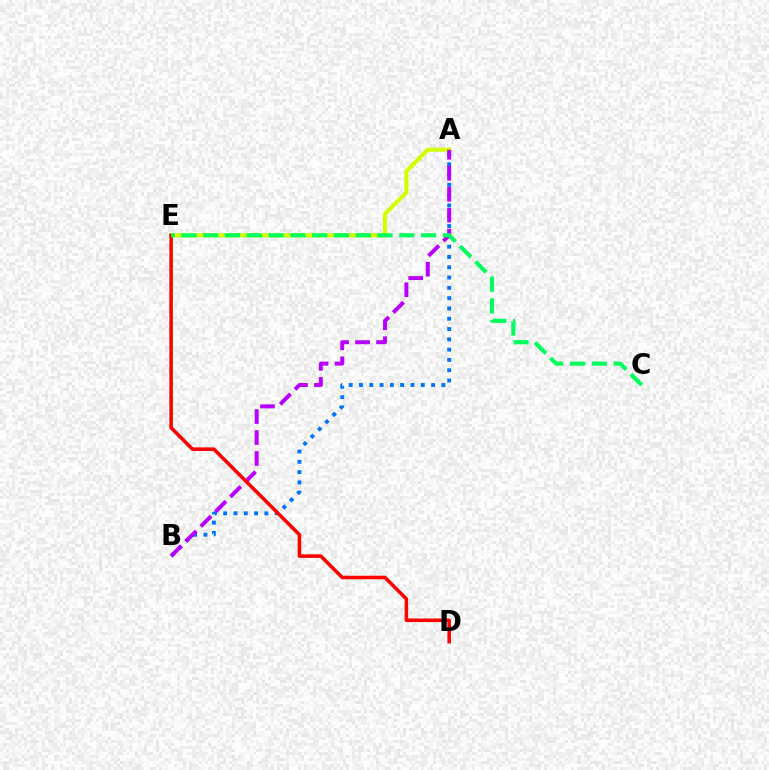{('A', 'E'): [{'color': '#d1ff00', 'line_style': 'solid', 'thickness': 2.96}], ('A', 'B'): [{'color': '#0074ff', 'line_style': 'dotted', 'thickness': 2.8}, {'color': '#b900ff', 'line_style': 'dashed', 'thickness': 2.85}], ('D', 'E'): [{'color': '#ff0000', 'line_style': 'solid', 'thickness': 2.55}], ('C', 'E'): [{'color': '#00ff5c', 'line_style': 'dashed', 'thickness': 2.96}]}